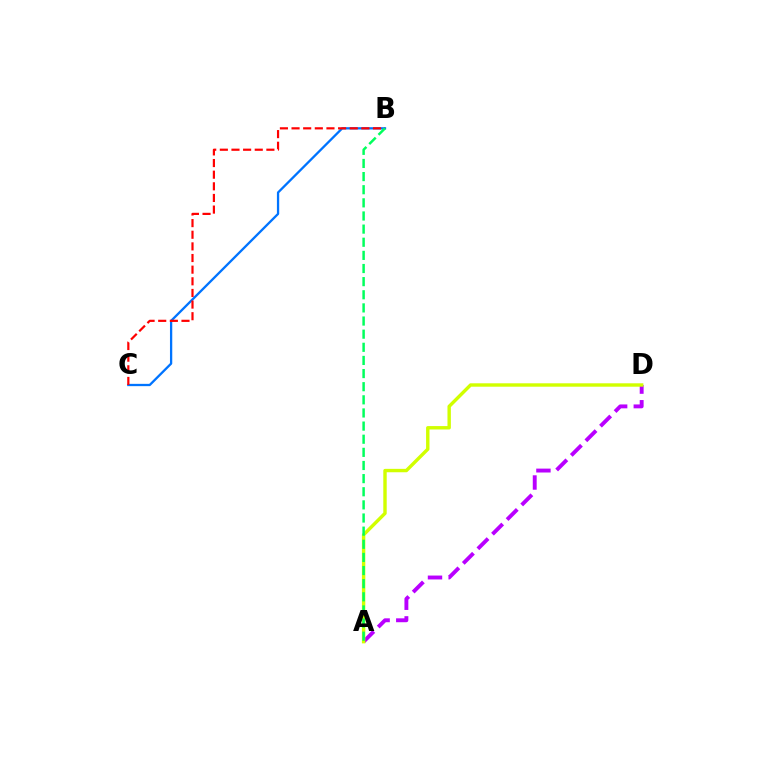{('A', 'D'): [{'color': '#b900ff', 'line_style': 'dashed', 'thickness': 2.81}, {'color': '#d1ff00', 'line_style': 'solid', 'thickness': 2.45}], ('B', 'C'): [{'color': '#0074ff', 'line_style': 'solid', 'thickness': 1.65}, {'color': '#ff0000', 'line_style': 'dashed', 'thickness': 1.58}], ('A', 'B'): [{'color': '#00ff5c', 'line_style': 'dashed', 'thickness': 1.78}]}